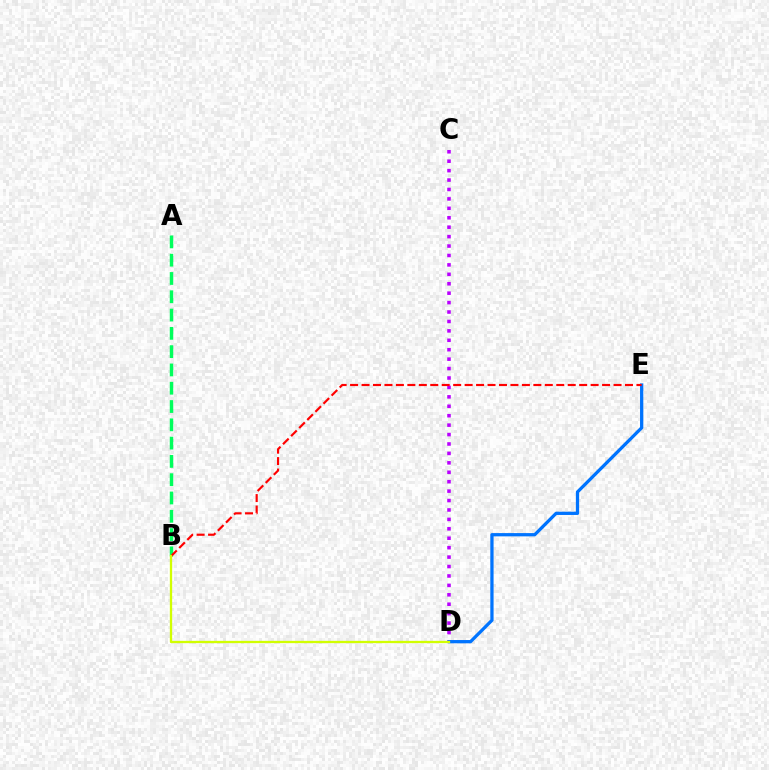{('C', 'D'): [{'color': '#b900ff', 'line_style': 'dotted', 'thickness': 2.56}], ('D', 'E'): [{'color': '#0074ff', 'line_style': 'solid', 'thickness': 2.35}], ('A', 'B'): [{'color': '#00ff5c', 'line_style': 'dashed', 'thickness': 2.49}], ('B', 'E'): [{'color': '#ff0000', 'line_style': 'dashed', 'thickness': 1.56}], ('B', 'D'): [{'color': '#d1ff00', 'line_style': 'solid', 'thickness': 1.66}]}